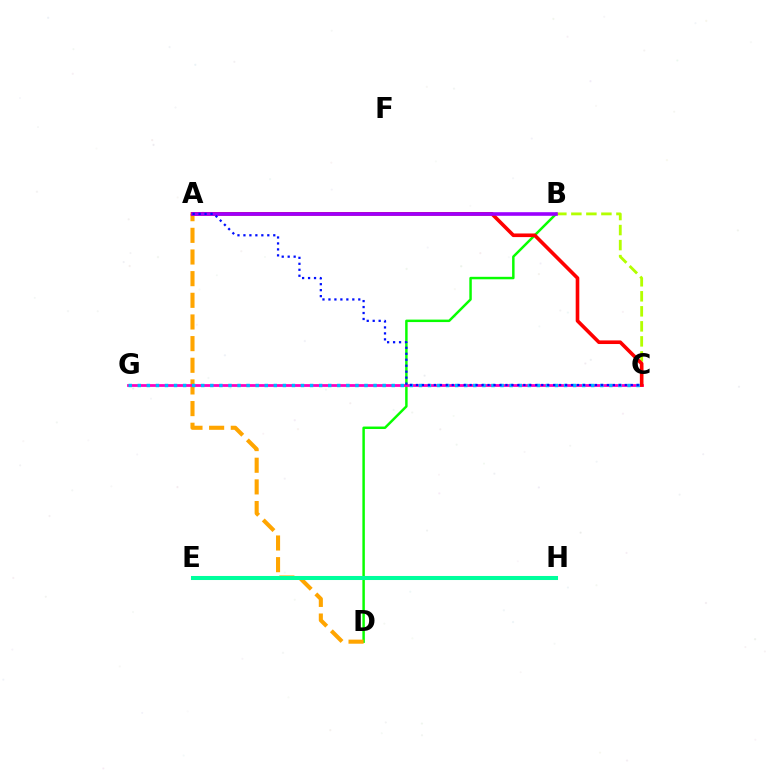{('B', 'D'): [{'color': '#08ff00', 'line_style': 'solid', 'thickness': 1.78}], ('A', 'D'): [{'color': '#ffa500', 'line_style': 'dashed', 'thickness': 2.94}], ('C', 'G'): [{'color': '#ff00bd', 'line_style': 'solid', 'thickness': 2.0}, {'color': '#00b5ff', 'line_style': 'dotted', 'thickness': 2.46}], ('B', 'C'): [{'color': '#b3ff00', 'line_style': 'dashed', 'thickness': 2.04}], ('A', 'C'): [{'color': '#ff0000', 'line_style': 'solid', 'thickness': 2.61}, {'color': '#0010ff', 'line_style': 'dotted', 'thickness': 1.62}], ('A', 'B'): [{'color': '#9b00ff', 'line_style': 'solid', 'thickness': 2.6}], ('E', 'H'): [{'color': '#00ff9d', 'line_style': 'solid', 'thickness': 2.91}]}